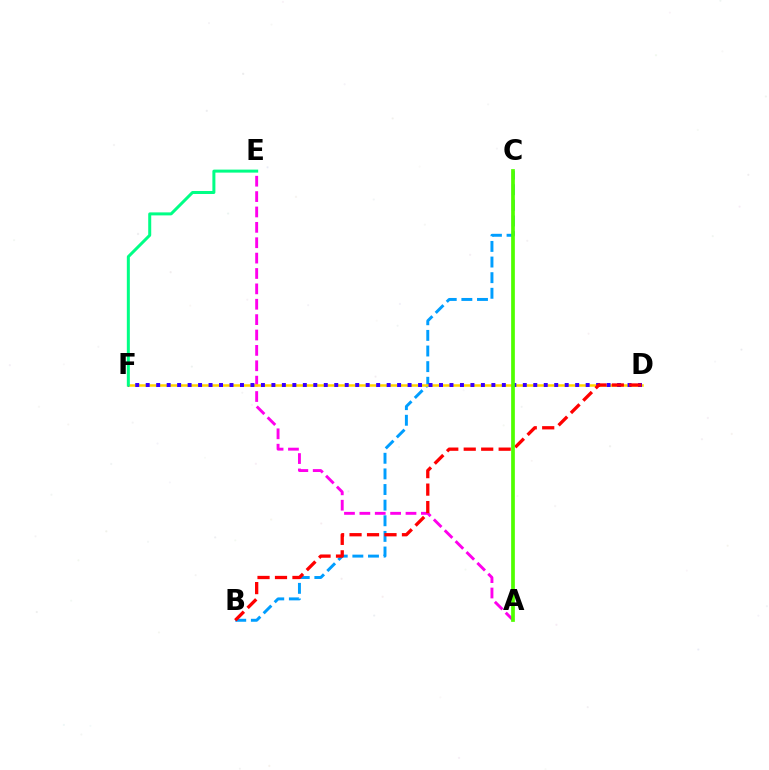{('B', 'C'): [{'color': '#009eff', 'line_style': 'dashed', 'thickness': 2.12}], ('A', 'E'): [{'color': '#ff00ed', 'line_style': 'dashed', 'thickness': 2.09}], ('D', 'F'): [{'color': '#ffd500', 'line_style': 'solid', 'thickness': 1.81}, {'color': '#3700ff', 'line_style': 'dotted', 'thickness': 2.85}], ('B', 'D'): [{'color': '#ff0000', 'line_style': 'dashed', 'thickness': 2.37}], ('A', 'C'): [{'color': '#4fff00', 'line_style': 'solid', 'thickness': 2.67}], ('E', 'F'): [{'color': '#00ff86', 'line_style': 'solid', 'thickness': 2.16}]}